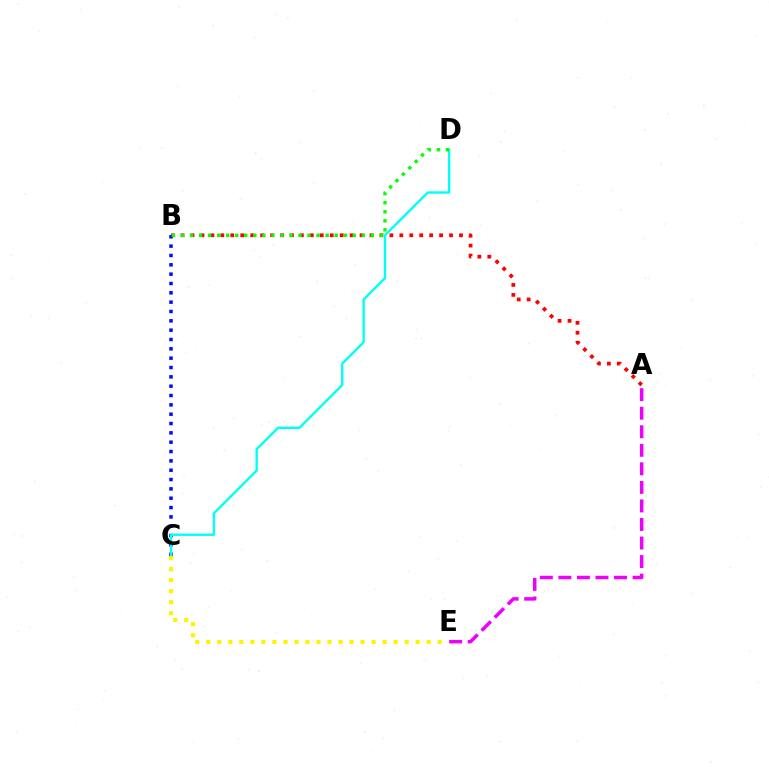{('A', 'B'): [{'color': '#ff0000', 'line_style': 'dotted', 'thickness': 2.7}], ('B', 'C'): [{'color': '#0010ff', 'line_style': 'dotted', 'thickness': 2.54}], ('A', 'E'): [{'color': '#ee00ff', 'line_style': 'dashed', 'thickness': 2.52}], ('C', 'D'): [{'color': '#00fff6', 'line_style': 'solid', 'thickness': 1.71}], ('B', 'D'): [{'color': '#08ff00', 'line_style': 'dotted', 'thickness': 2.46}], ('C', 'E'): [{'color': '#fcf500', 'line_style': 'dotted', 'thickness': 2.99}]}